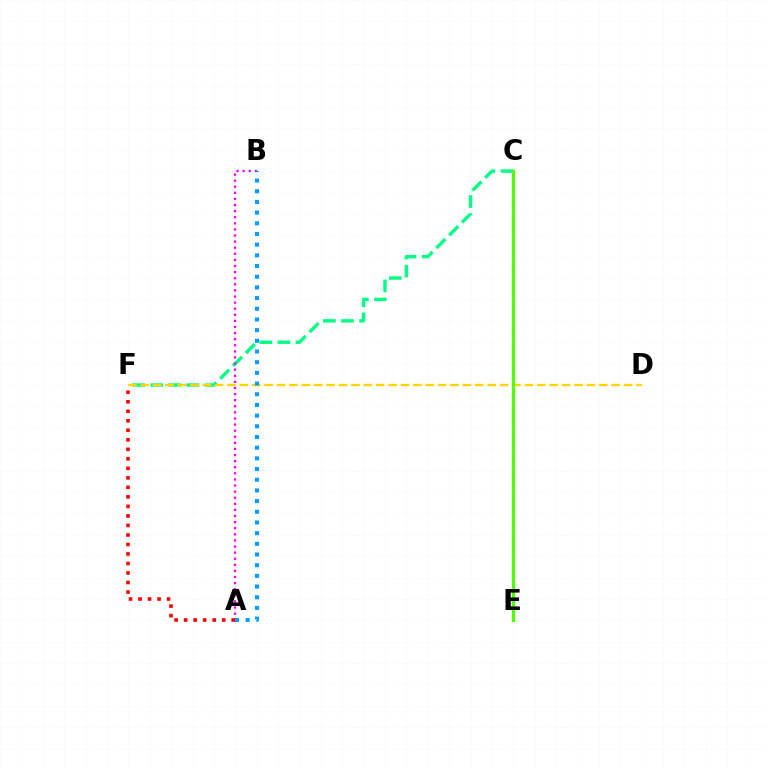{('C', 'F'): [{'color': '#00ff86', 'line_style': 'dashed', 'thickness': 2.46}], ('C', 'E'): [{'color': '#3700ff', 'line_style': 'solid', 'thickness': 2.0}, {'color': '#4fff00', 'line_style': 'solid', 'thickness': 2.32}], ('D', 'F'): [{'color': '#ffd500', 'line_style': 'dashed', 'thickness': 1.68}], ('A', 'B'): [{'color': '#ff00ed', 'line_style': 'dotted', 'thickness': 1.66}, {'color': '#009eff', 'line_style': 'dotted', 'thickness': 2.9}], ('A', 'F'): [{'color': '#ff0000', 'line_style': 'dotted', 'thickness': 2.58}]}